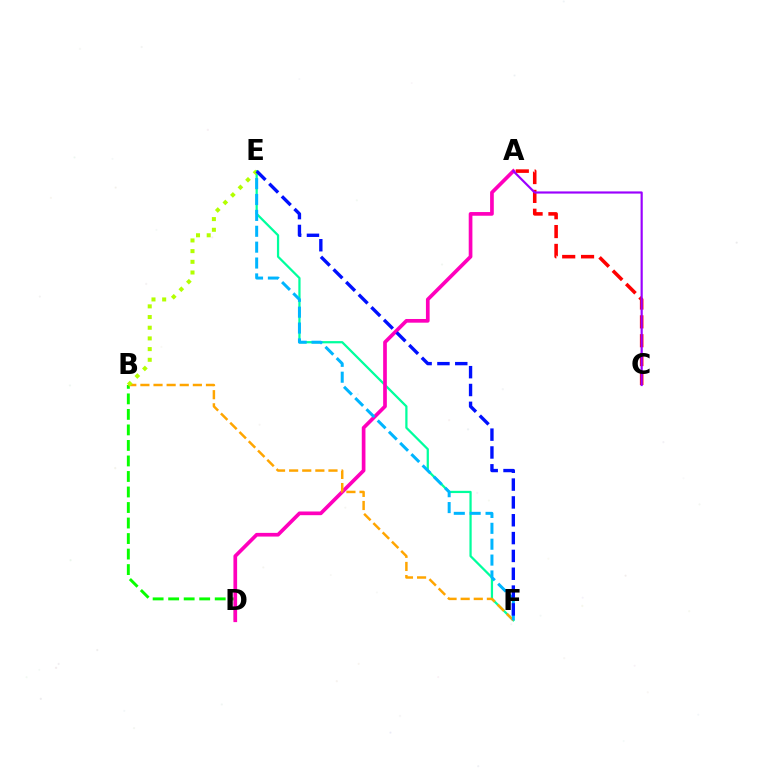{('E', 'F'): [{'color': '#00ff9d', 'line_style': 'solid', 'thickness': 1.62}, {'color': '#00b5ff', 'line_style': 'dashed', 'thickness': 2.16}, {'color': '#0010ff', 'line_style': 'dashed', 'thickness': 2.42}], ('A', 'C'): [{'color': '#ff0000', 'line_style': 'dashed', 'thickness': 2.56}, {'color': '#9b00ff', 'line_style': 'solid', 'thickness': 1.57}], ('B', 'D'): [{'color': '#08ff00', 'line_style': 'dashed', 'thickness': 2.11}], ('A', 'D'): [{'color': '#ff00bd', 'line_style': 'solid', 'thickness': 2.65}], ('B', 'F'): [{'color': '#ffa500', 'line_style': 'dashed', 'thickness': 1.78}], ('B', 'E'): [{'color': '#b3ff00', 'line_style': 'dotted', 'thickness': 2.9}]}